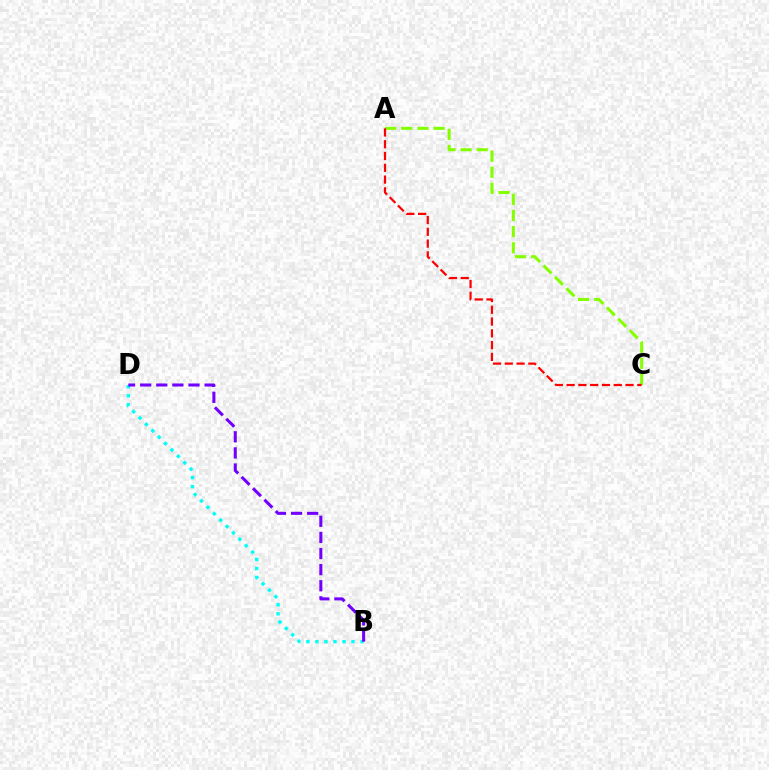{('A', 'C'): [{'color': '#84ff00', 'line_style': 'dashed', 'thickness': 2.19}, {'color': '#ff0000', 'line_style': 'dashed', 'thickness': 1.6}], ('B', 'D'): [{'color': '#00fff6', 'line_style': 'dotted', 'thickness': 2.45}, {'color': '#7200ff', 'line_style': 'dashed', 'thickness': 2.19}]}